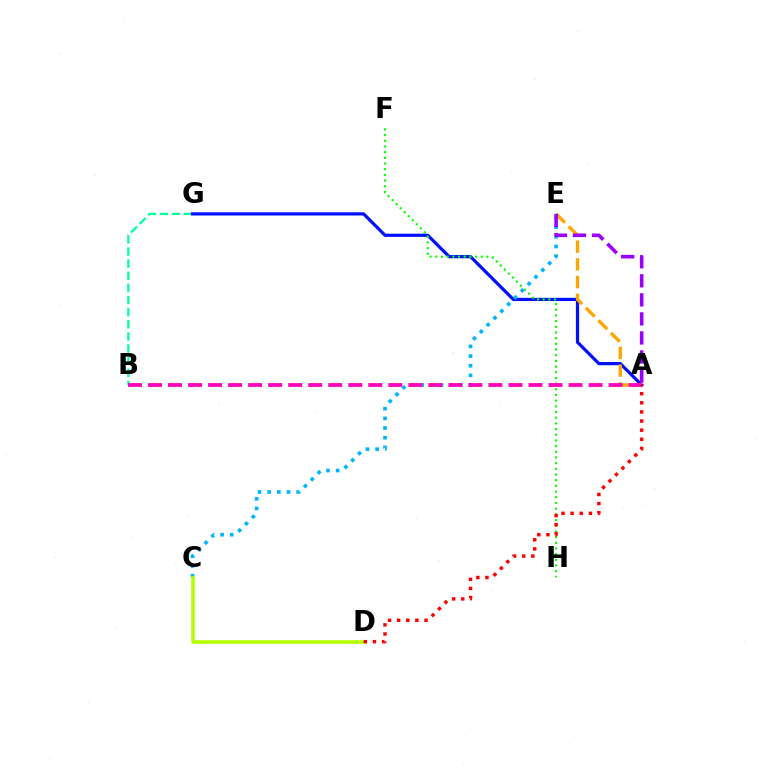{('B', 'G'): [{'color': '#00ff9d', 'line_style': 'dashed', 'thickness': 1.65}], ('A', 'G'): [{'color': '#0010ff', 'line_style': 'solid', 'thickness': 2.31}], ('F', 'H'): [{'color': '#08ff00', 'line_style': 'dotted', 'thickness': 1.54}], ('C', 'E'): [{'color': '#00b5ff', 'line_style': 'dotted', 'thickness': 2.63}], ('A', 'E'): [{'color': '#ffa500', 'line_style': 'dashed', 'thickness': 2.41}, {'color': '#9b00ff', 'line_style': 'dashed', 'thickness': 2.59}], ('A', 'B'): [{'color': '#ff00bd', 'line_style': 'dashed', 'thickness': 2.72}], ('C', 'D'): [{'color': '#b3ff00', 'line_style': 'solid', 'thickness': 2.57}], ('A', 'D'): [{'color': '#ff0000', 'line_style': 'dotted', 'thickness': 2.48}]}